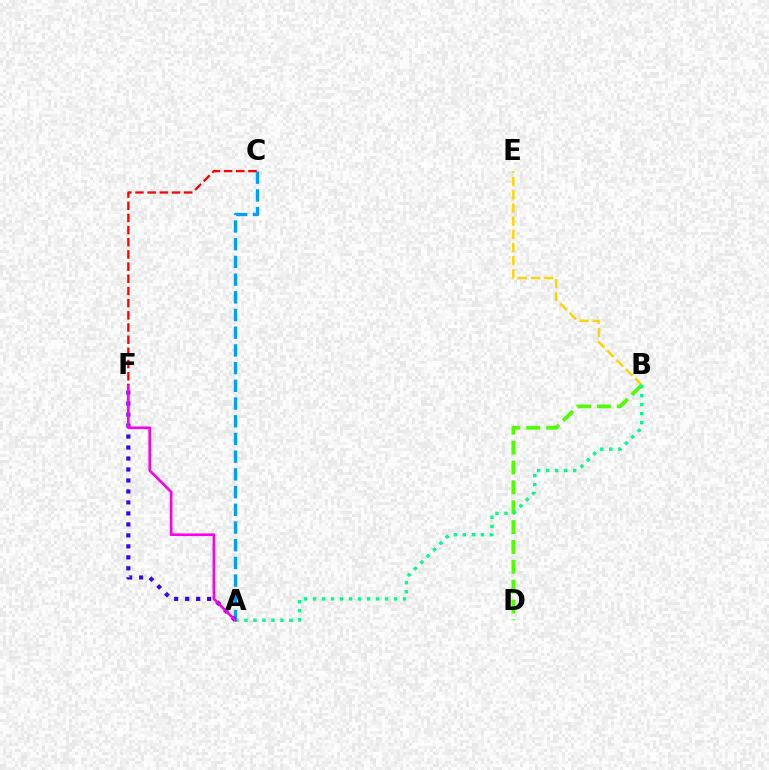{('A', 'C'): [{'color': '#009eff', 'line_style': 'dashed', 'thickness': 2.41}], ('B', 'E'): [{'color': '#ffd500', 'line_style': 'dashed', 'thickness': 1.79}], ('A', 'F'): [{'color': '#3700ff', 'line_style': 'dotted', 'thickness': 2.98}, {'color': '#ff00ed', 'line_style': 'solid', 'thickness': 1.91}], ('B', 'D'): [{'color': '#4fff00', 'line_style': 'dashed', 'thickness': 2.7}], ('A', 'B'): [{'color': '#00ff86', 'line_style': 'dotted', 'thickness': 2.44}], ('C', 'F'): [{'color': '#ff0000', 'line_style': 'dashed', 'thickness': 1.65}]}